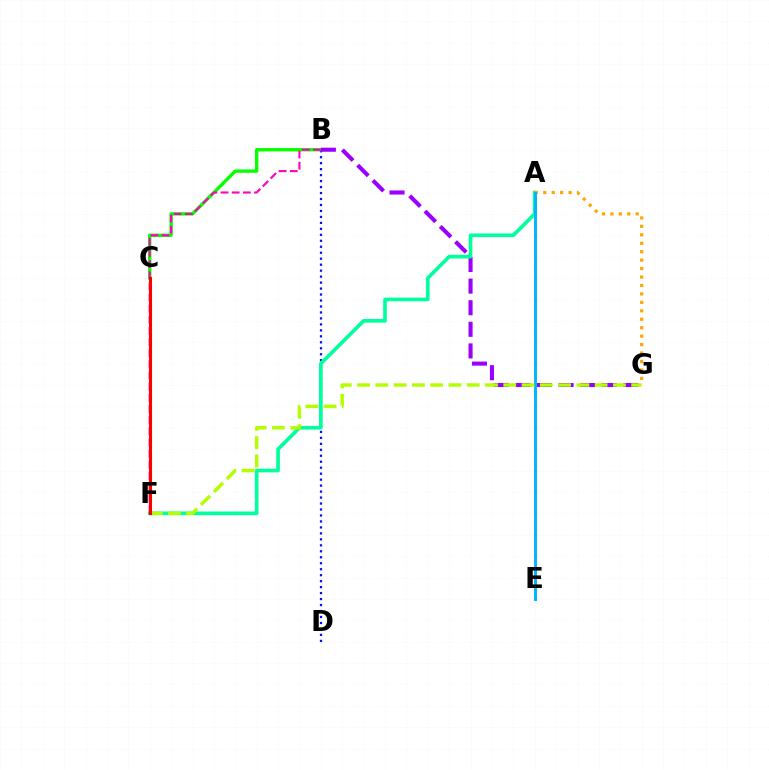{('B', 'D'): [{'color': '#0010ff', 'line_style': 'dotted', 'thickness': 1.62}], ('B', 'C'): [{'color': '#08ff00', 'line_style': 'solid', 'thickness': 2.43}], ('B', 'G'): [{'color': '#9b00ff', 'line_style': 'dashed', 'thickness': 2.93}], ('A', 'F'): [{'color': '#00ff9d', 'line_style': 'solid', 'thickness': 2.63}], ('B', 'F'): [{'color': '#ff00bd', 'line_style': 'dashed', 'thickness': 1.51}], ('A', 'G'): [{'color': '#ffa500', 'line_style': 'dotted', 'thickness': 2.29}], ('A', 'E'): [{'color': '#00b5ff', 'line_style': 'solid', 'thickness': 2.12}], ('F', 'G'): [{'color': '#b3ff00', 'line_style': 'dashed', 'thickness': 2.48}], ('C', 'F'): [{'color': '#ff0000', 'line_style': 'solid', 'thickness': 2.23}]}